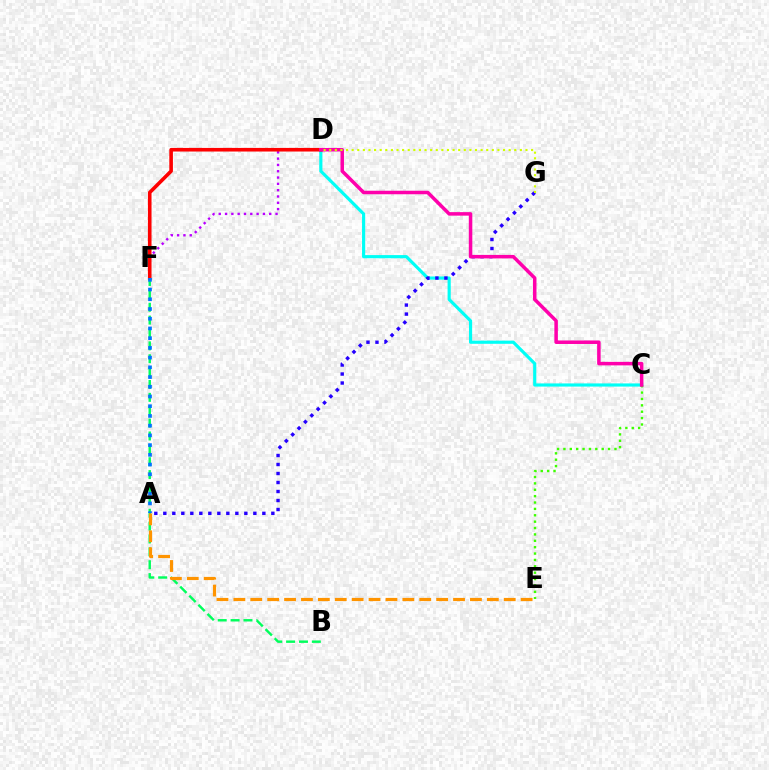{('C', 'D'): [{'color': '#00fff6', 'line_style': 'solid', 'thickness': 2.27}, {'color': '#ff00ac', 'line_style': 'solid', 'thickness': 2.53}], ('B', 'F'): [{'color': '#00ff5c', 'line_style': 'dashed', 'thickness': 1.75}], ('A', 'G'): [{'color': '#2500ff', 'line_style': 'dotted', 'thickness': 2.45}], ('D', 'F'): [{'color': '#b900ff', 'line_style': 'dotted', 'thickness': 1.71}, {'color': '#ff0000', 'line_style': 'solid', 'thickness': 2.6}], ('A', 'F'): [{'color': '#0074ff', 'line_style': 'dotted', 'thickness': 2.64}], ('C', 'E'): [{'color': '#3dff00', 'line_style': 'dotted', 'thickness': 1.73}], ('A', 'E'): [{'color': '#ff9400', 'line_style': 'dashed', 'thickness': 2.3}], ('D', 'G'): [{'color': '#d1ff00', 'line_style': 'dotted', 'thickness': 1.52}]}